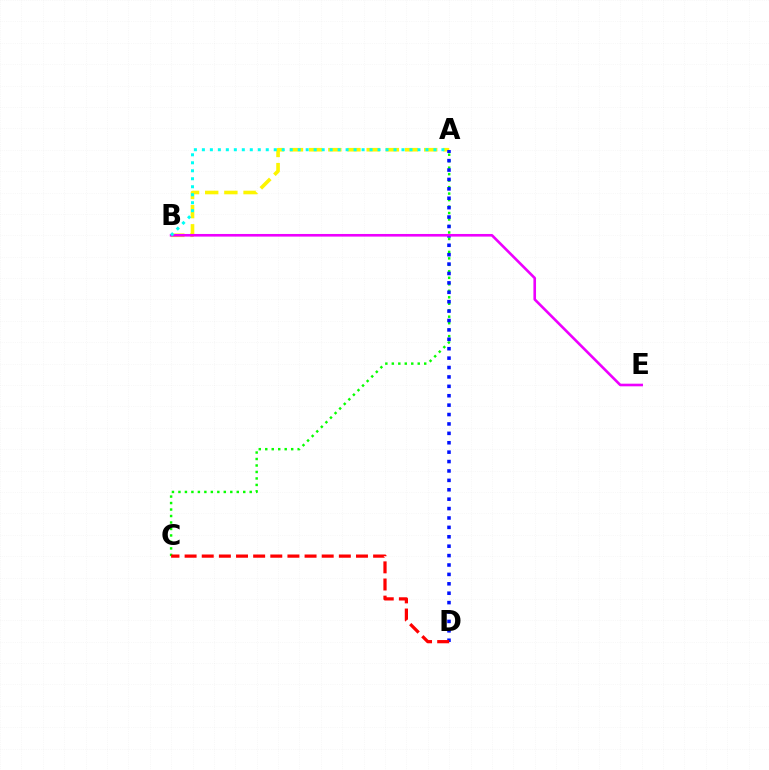{('A', 'C'): [{'color': '#08ff00', 'line_style': 'dotted', 'thickness': 1.76}], ('A', 'B'): [{'color': '#fcf500', 'line_style': 'dashed', 'thickness': 2.6}, {'color': '#00fff6', 'line_style': 'dotted', 'thickness': 2.17}], ('A', 'D'): [{'color': '#0010ff', 'line_style': 'dotted', 'thickness': 2.55}], ('C', 'D'): [{'color': '#ff0000', 'line_style': 'dashed', 'thickness': 2.33}], ('B', 'E'): [{'color': '#ee00ff', 'line_style': 'solid', 'thickness': 1.89}]}